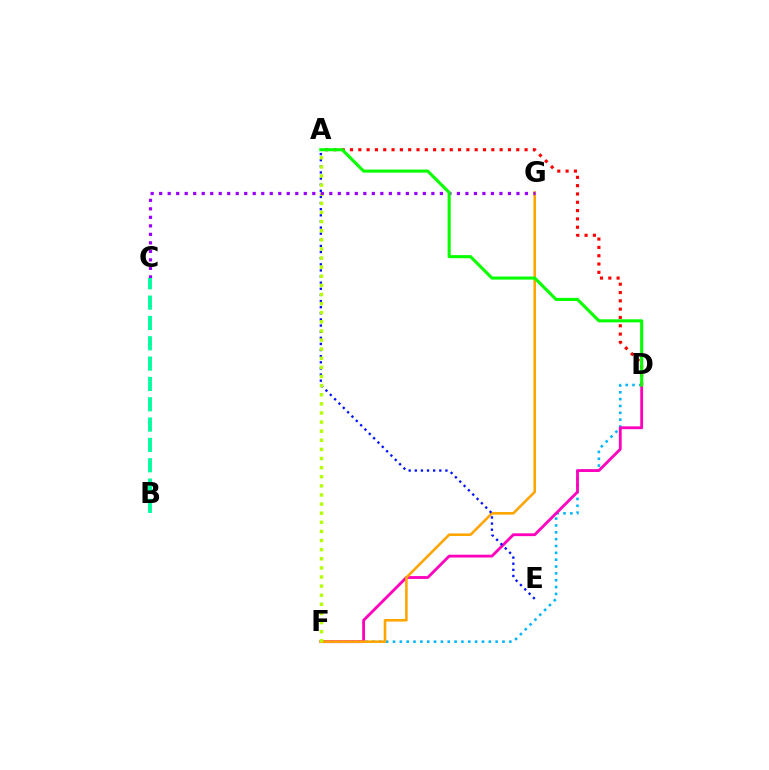{('D', 'F'): [{'color': '#00b5ff', 'line_style': 'dotted', 'thickness': 1.86}, {'color': '#ff00bd', 'line_style': 'solid', 'thickness': 2.04}], ('A', 'D'): [{'color': '#ff0000', 'line_style': 'dotted', 'thickness': 2.26}, {'color': '#08ff00', 'line_style': 'solid', 'thickness': 2.22}], ('F', 'G'): [{'color': '#ffa500', 'line_style': 'solid', 'thickness': 1.86}], ('A', 'E'): [{'color': '#0010ff', 'line_style': 'dotted', 'thickness': 1.66}], ('A', 'F'): [{'color': '#b3ff00', 'line_style': 'dotted', 'thickness': 2.48}], ('C', 'G'): [{'color': '#9b00ff', 'line_style': 'dotted', 'thickness': 2.31}], ('B', 'C'): [{'color': '#00ff9d', 'line_style': 'dashed', 'thickness': 2.76}]}